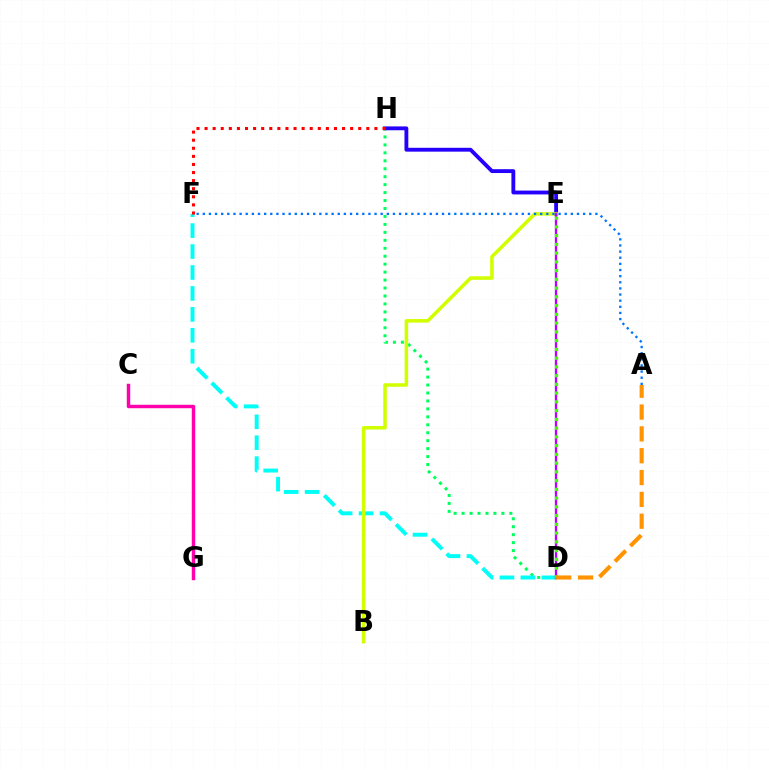{('D', 'H'): [{'color': '#00ff5c', 'line_style': 'dotted', 'thickness': 2.16}], ('E', 'H'): [{'color': '#2500ff', 'line_style': 'solid', 'thickness': 2.77}], ('D', 'F'): [{'color': '#00fff6', 'line_style': 'dashed', 'thickness': 2.84}], ('B', 'E'): [{'color': '#d1ff00', 'line_style': 'solid', 'thickness': 2.55}], ('A', 'F'): [{'color': '#0074ff', 'line_style': 'dotted', 'thickness': 1.67}], ('D', 'E'): [{'color': '#b900ff', 'line_style': 'solid', 'thickness': 1.68}, {'color': '#3dff00', 'line_style': 'dotted', 'thickness': 2.38}], ('C', 'G'): [{'color': '#ff00ac', 'line_style': 'solid', 'thickness': 2.48}], ('A', 'D'): [{'color': '#ff9400', 'line_style': 'dashed', 'thickness': 2.97}], ('F', 'H'): [{'color': '#ff0000', 'line_style': 'dotted', 'thickness': 2.2}]}